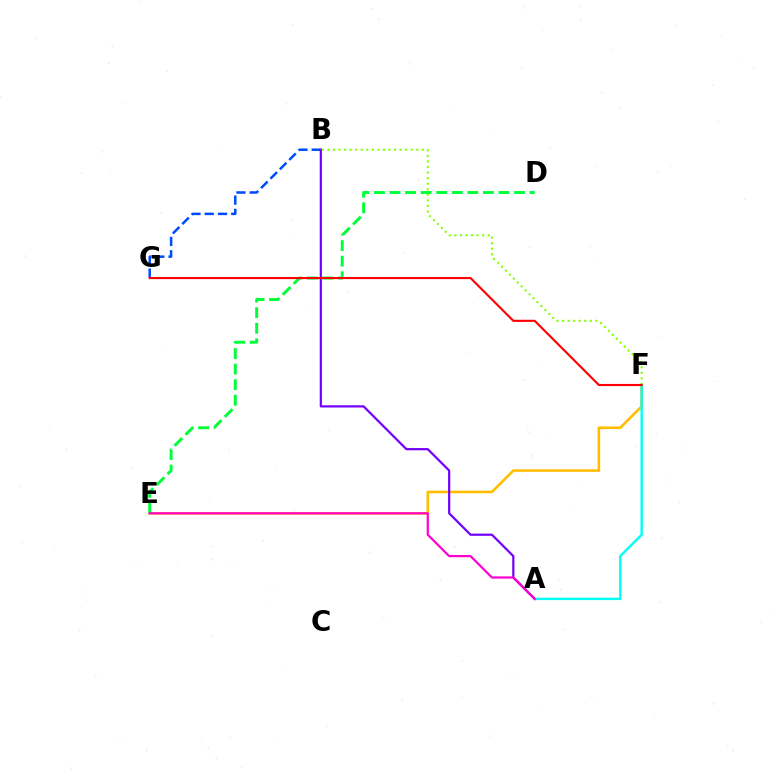{('E', 'F'): [{'color': '#ffbd00', 'line_style': 'solid', 'thickness': 1.87}], ('B', 'G'): [{'color': '#004bff', 'line_style': 'dashed', 'thickness': 1.8}], ('A', 'B'): [{'color': '#7200ff', 'line_style': 'solid', 'thickness': 1.6}], ('D', 'E'): [{'color': '#00ff39', 'line_style': 'dashed', 'thickness': 2.11}], ('A', 'F'): [{'color': '#00fff6', 'line_style': 'solid', 'thickness': 1.73}], ('A', 'E'): [{'color': '#ff00cf', 'line_style': 'solid', 'thickness': 1.59}], ('B', 'F'): [{'color': '#84ff00', 'line_style': 'dotted', 'thickness': 1.51}], ('F', 'G'): [{'color': '#ff0000', 'line_style': 'solid', 'thickness': 1.52}]}